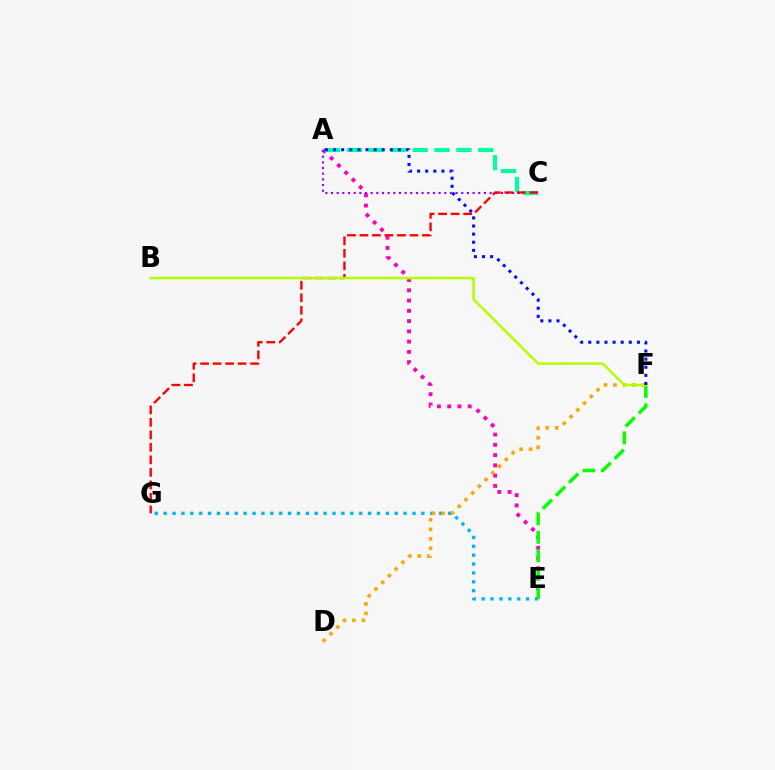{('E', 'G'): [{'color': '#00b5ff', 'line_style': 'dotted', 'thickness': 2.41}], ('A', 'E'): [{'color': '#ff00bd', 'line_style': 'dotted', 'thickness': 2.79}], ('A', 'C'): [{'color': '#9b00ff', 'line_style': 'dotted', 'thickness': 1.54}, {'color': '#00ff9d', 'line_style': 'dashed', 'thickness': 2.97}], ('E', 'F'): [{'color': '#08ff00', 'line_style': 'dashed', 'thickness': 2.51}], ('C', 'G'): [{'color': '#ff0000', 'line_style': 'dashed', 'thickness': 1.7}], ('D', 'F'): [{'color': '#ffa500', 'line_style': 'dotted', 'thickness': 2.58}], ('B', 'F'): [{'color': '#b3ff00', 'line_style': 'solid', 'thickness': 1.82}], ('A', 'F'): [{'color': '#0010ff', 'line_style': 'dotted', 'thickness': 2.2}]}